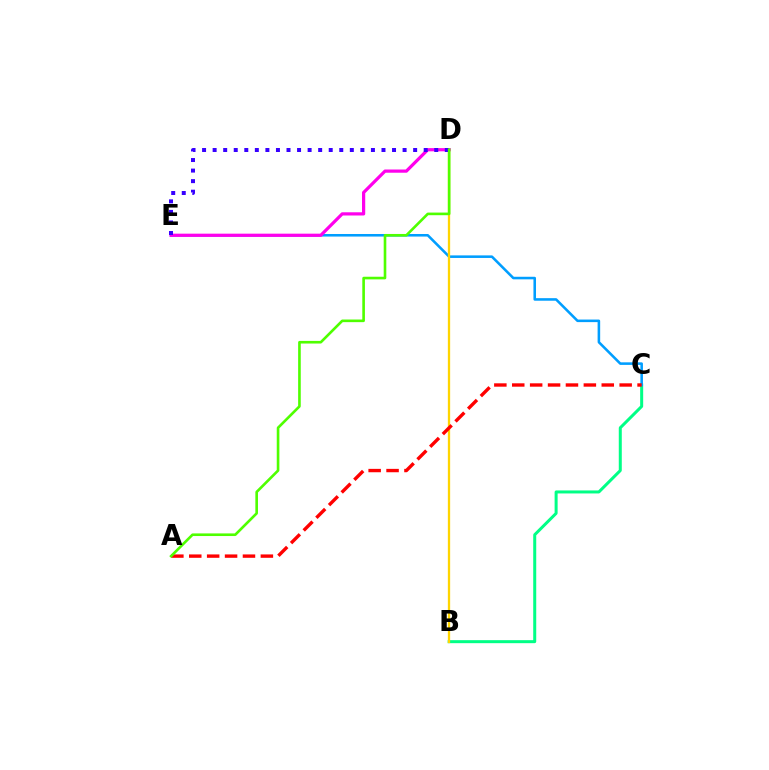{('B', 'C'): [{'color': '#00ff86', 'line_style': 'solid', 'thickness': 2.16}], ('C', 'E'): [{'color': '#009eff', 'line_style': 'solid', 'thickness': 1.85}], ('D', 'E'): [{'color': '#ff00ed', 'line_style': 'solid', 'thickness': 2.31}, {'color': '#3700ff', 'line_style': 'dotted', 'thickness': 2.87}], ('B', 'D'): [{'color': '#ffd500', 'line_style': 'solid', 'thickness': 1.65}], ('A', 'C'): [{'color': '#ff0000', 'line_style': 'dashed', 'thickness': 2.43}], ('A', 'D'): [{'color': '#4fff00', 'line_style': 'solid', 'thickness': 1.89}]}